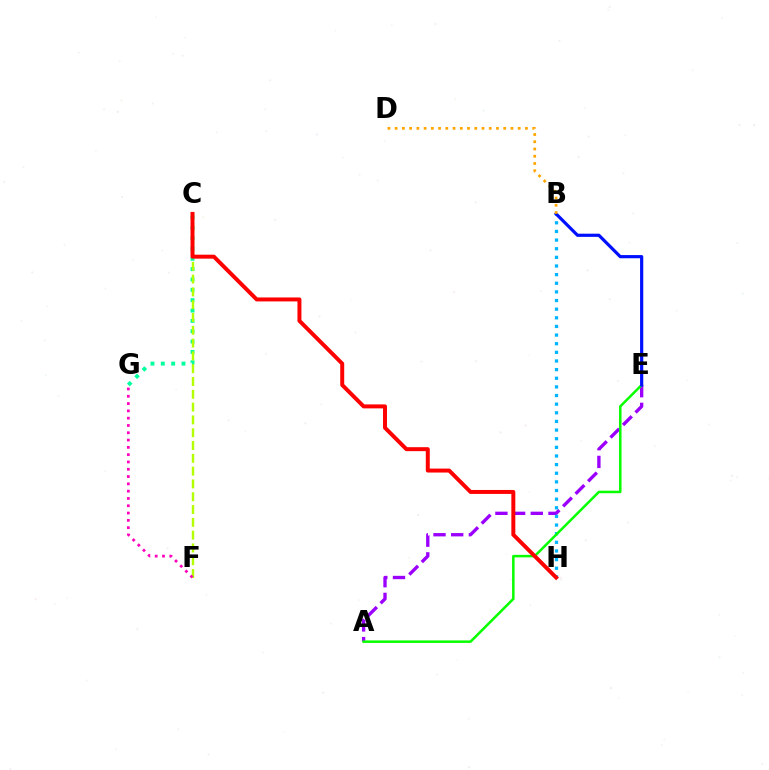{('C', 'G'): [{'color': '#00ff9d', 'line_style': 'dotted', 'thickness': 2.81}], ('C', 'F'): [{'color': '#b3ff00', 'line_style': 'dashed', 'thickness': 1.74}], ('A', 'E'): [{'color': '#9b00ff', 'line_style': 'dashed', 'thickness': 2.4}, {'color': '#08ff00', 'line_style': 'solid', 'thickness': 1.8}], ('B', 'H'): [{'color': '#00b5ff', 'line_style': 'dotted', 'thickness': 2.35}], ('F', 'G'): [{'color': '#ff00bd', 'line_style': 'dotted', 'thickness': 1.98}], ('B', 'E'): [{'color': '#0010ff', 'line_style': 'solid', 'thickness': 2.3}], ('B', 'D'): [{'color': '#ffa500', 'line_style': 'dotted', 'thickness': 1.97}], ('C', 'H'): [{'color': '#ff0000', 'line_style': 'solid', 'thickness': 2.85}]}